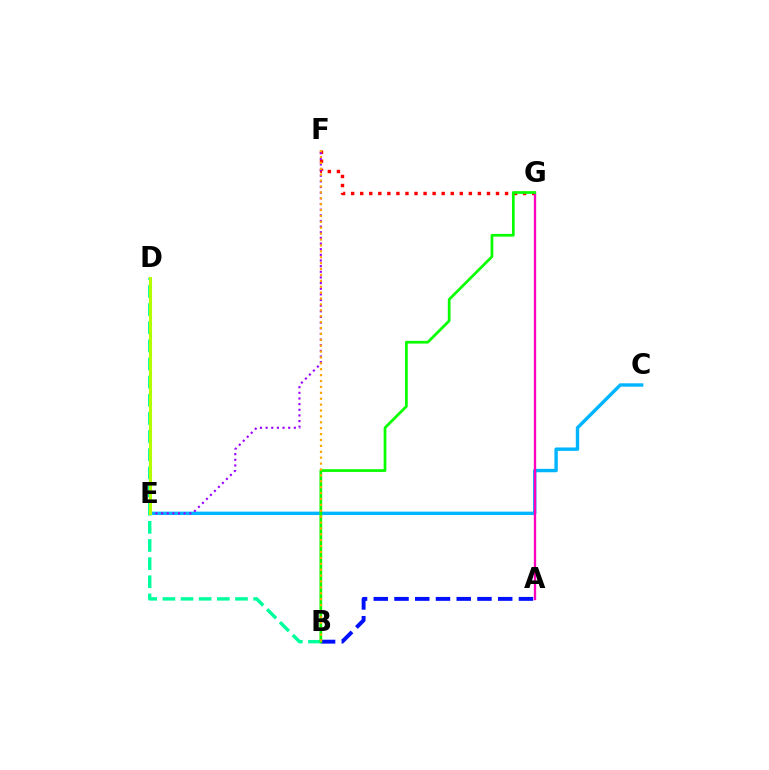{('A', 'B'): [{'color': '#0010ff', 'line_style': 'dashed', 'thickness': 2.82}], ('F', 'G'): [{'color': '#ff0000', 'line_style': 'dotted', 'thickness': 2.46}], ('C', 'E'): [{'color': '#00b5ff', 'line_style': 'solid', 'thickness': 2.45}], ('B', 'D'): [{'color': '#00ff9d', 'line_style': 'dashed', 'thickness': 2.47}], ('E', 'F'): [{'color': '#9b00ff', 'line_style': 'dotted', 'thickness': 1.53}], ('A', 'G'): [{'color': '#ff00bd', 'line_style': 'solid', 'thickness': 1.67}], ('D', 'E'): [{'color': '#b3ff00', 'line_style': 'solid', 'thickness': 2.22}], ('B', 'G'): [{'color': '#08ff00', 'line_style': 'solid', 'thickness': 1.96}], ('B', 'F'): [{'color': '#ffa500', 'line_style': 'dotted', 'thickness': 1.6}]}